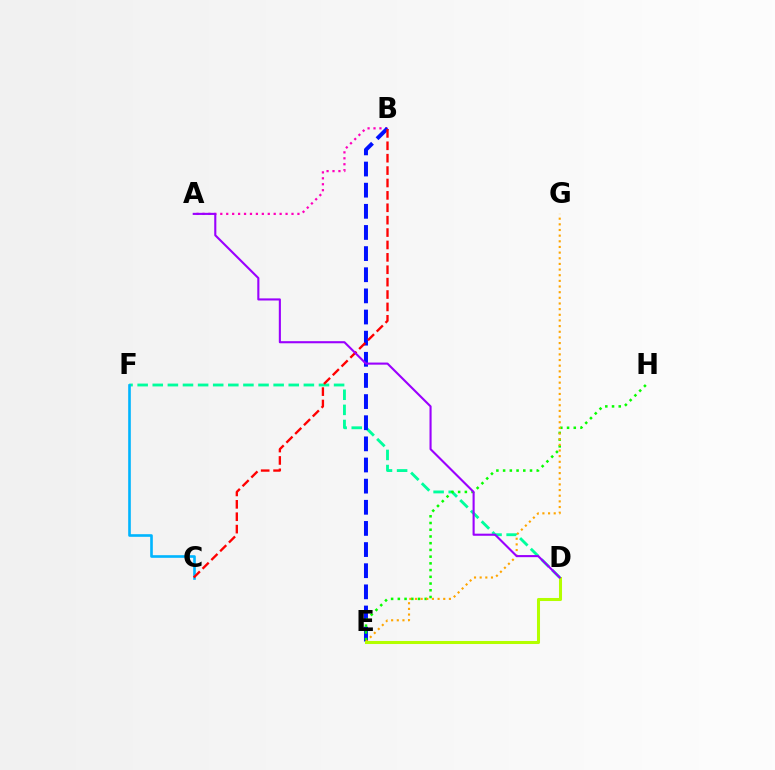{('A', 'B'): [{'color': '#ff00bd', 'line_style': 'dotted', 'thickness': 1.61}], ('D', 'F'): [{'color': '#00ff9d', 'line_style': 'dashed', 'thickness': 2.05}], ('B', 'E'): [{'color': '#0010ff', 'line_style': 'dashed', 'thickness': 2.87}], ('C', 'F'): [{'color': '#00b5ff', 'line_style': 'solid', 'thickness': 1.9}], ('B', 'C'): [{'color': '#ff0000', 'line_style': 'dashed', 'thickness': 1.68}], ('E', 'H'): [{'color': '#08ff00', 'line_style': 'dotted', 'thickness': 1.83}], ('E', 'G'): [{'color': '#ffa500', 'line_style': 'dotted', 'thickness': 1.54}], ('D', 'E'): [{'color': '#b3ff00', 'line_style': 'solid', 'thickness': 2.2}], ('A', 'D'): [{'color': '#9b00ff', 'line_style': 'solid', 'thickness': 1.52}]}